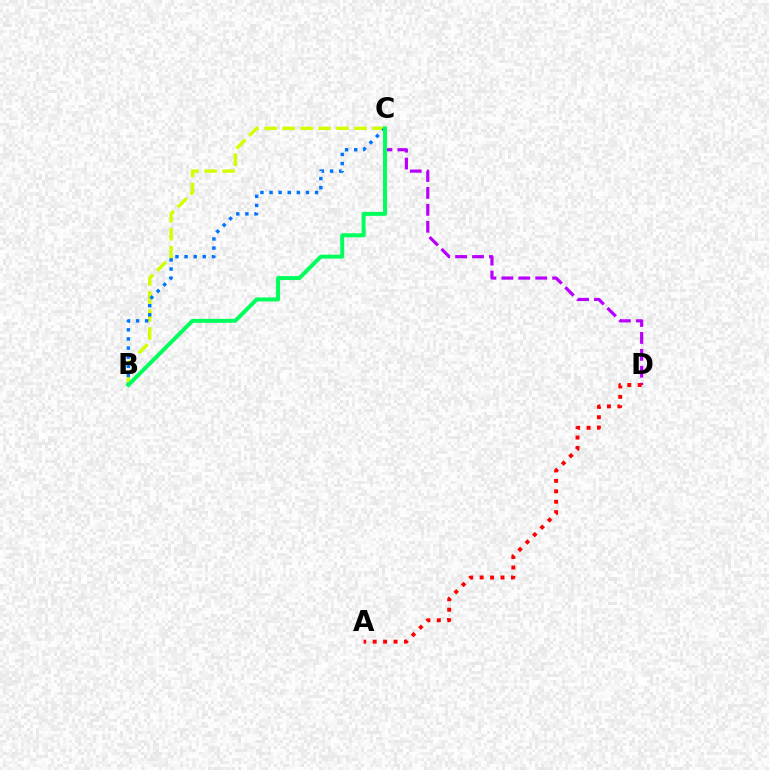{('C', 'D'): [{'color': '#b900ff', 'line_style': 'dashed', 'thickness': 2.3}], ('B', 'C'): [{'color': '#d1ff00', 'line_style': 'dashed', 'thickness': 2.45}, {'color': '#0074ff', 'line_style': 'dotted', 'thickness': 2.47}, {'color': '#00ff5c', 'line_style': 'solid', 'thickness': 2.86}], ('A', 'D'): [{'color': '#ff0000', 'line_style': 'dotted', 'thickness': 2.83}]}